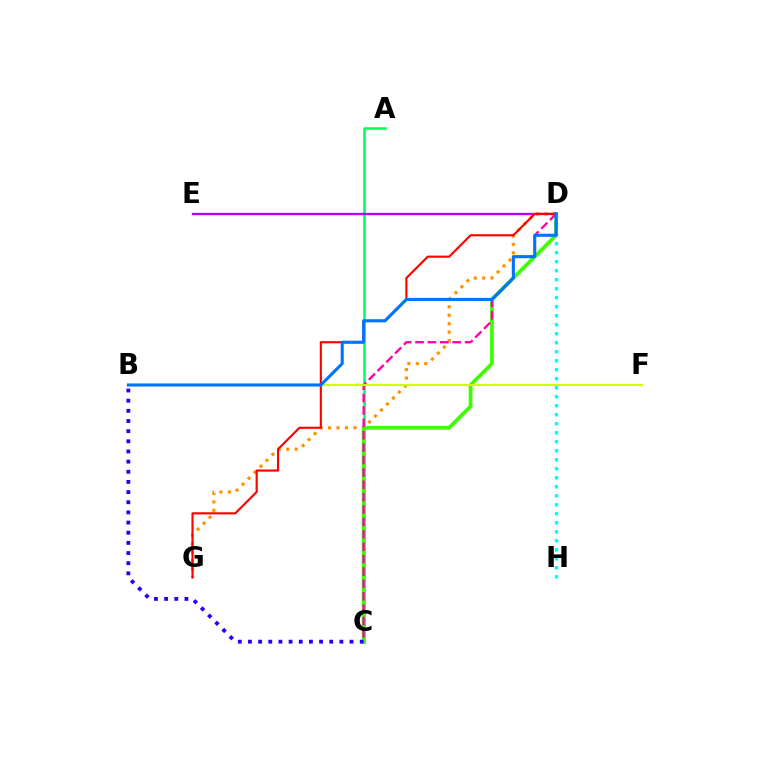{('A', 'C'): [{'color': '#00ff5c', 'line_style': 'solid', 'thickness': 1.85}], ('D', 'G'): [{'color': '#ff9400', 'line_style': 'dotted', 'thickness': 2.3}, {'color': '#ff0000', 'line_style': 'solid', 'thickness': 1.54}], ('C', 'D'): [{'color': '#3dff00', 'line_style': 'solid', 'thickness': 2.69}, {'color': '#ff00ac', 'line_style': 'dashed', 'thickness': 1.68}], ('B', 'C'): [{'color': '#2500ff', 'line_style': 'dotted', 'thickness': 2.76}], ('D', 'H'): [{'color': '#00fff6', 'line_style': 'dotted', 'thickness': 2.45}], ('D', 'E'): [{'color': '#b900ff', 'line_style': 'solid', 'thickness': 1.67}], ('B', 'F'): [{'color': '#d1ff00', 'line_style': 'solid', 'thickness': 1.59}], ('B', 'D'): [{'color': '#0074ff', 'line_style': 'solid', 'thickness': 2.21}]}